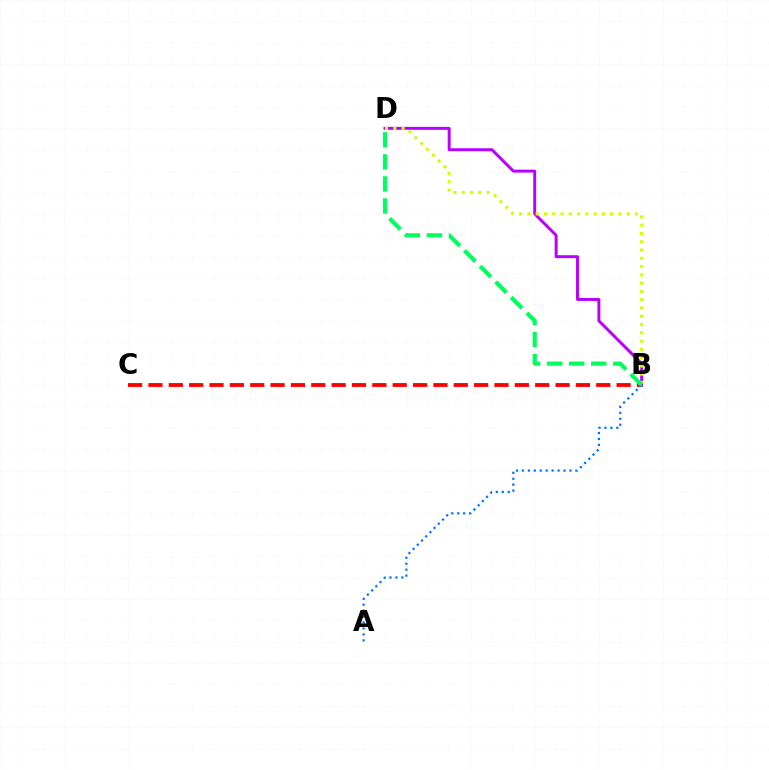{('B', 'C'): [{'color': '#ff0000', 'line_style': 'dashed', 'thickness': 2.77}], ('B', 'D'): [{'color': '#b900ff', 'line_style': 'solid', 'thickness': 2.12}, {'color': '#d1ff00', 'line_style': 'dotted', 'thickness': 2.25}, {'color': '#00ff5c', 'line_style': 'dashed', 'thickness': 3.0}], ('A', 'B'): [{'color': '#0074ff', 'line_style': 'dotted', 'thickness': 1.61}]}